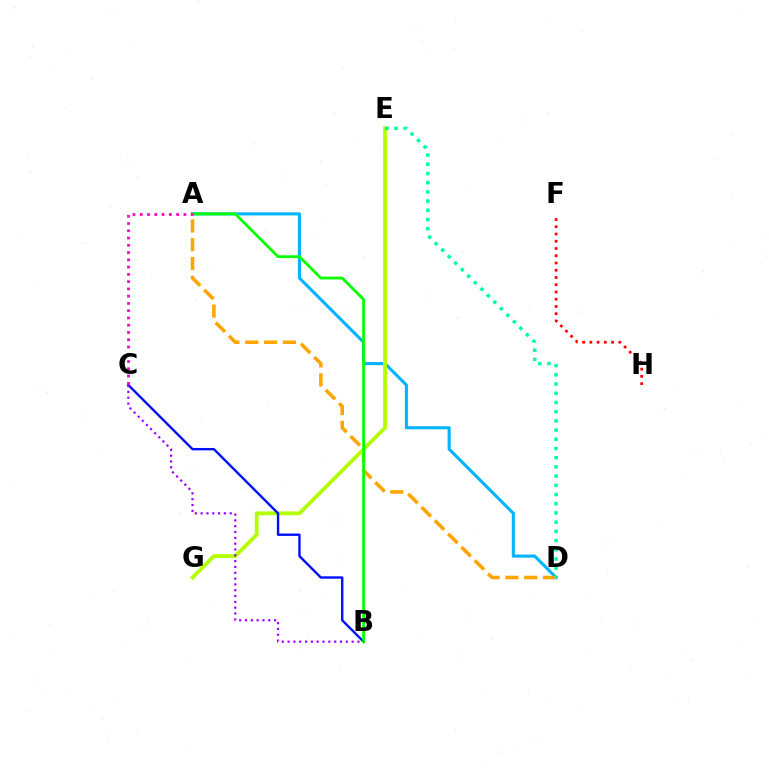{('A', 'D'): [{'color': '#00b5ff', 'line_style': 'solid', 'thickness': 2.22}, {'color': '#ffa500', 'line_style': 'dashed', 'thickness': 2.56}], ('E', 'G'): [{'color': '#b3ff00', 'line_style': 'solid', 'thickness': 2.74}], ('D', 'E'): [{'color': '#00ff9d', 'line_style': 'dotted', 'thickness': 2.5}], ('B', 'C'): [{'color': '#0010ff', 'line_style': 'solid', 'thickness': 1.72}, {'color': '#9b00ff', 'line_style': 'dotted', 'thickness': 1.58}], ('F', 'H'): [{'color': '#ff0000', 'line_style': 'dotted', 'thickness': 1.97}], ('A', 'B'): [{'color': '#08ff00', 'line_style': 'solid', 'thickness': 2.02}], ('A', 'C'): [{'color': '#ff00bd', 'line_style': 'dotted', 'thickness': 1.97}]}